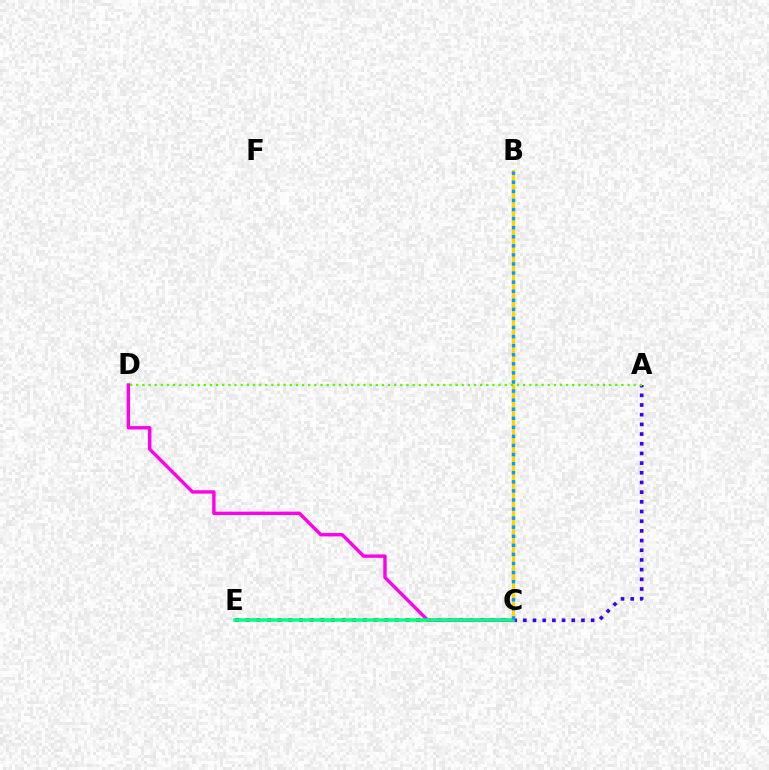{('C', 'E'): [{'color': '#ff0000', 'line_style': 'dotted', 'thickness': 2.89}, {'color': '#00ff86', 'line_style': 'solid', 'thickness': 2.53}], ('A', 'C'): [{'color': '#3700ff', 'line_style': 'dotted', 'thickness': 2.63}], ('B', 'C'): [{'color': '#ffd500', 'line_style': 'solid', 'thickness': 2.36}, {'color': '#009eff', 'line_style': 'dotted', 'thickness': 2.47}], ('C', 'D'): [{'color': '#ff00ed', 'line_style': 'solid', 'thickness': 2.44}], ('A', 'D'): [{'color': '#4fff00', 'line_style': 'dotted', 'thickness': 1.67}]}